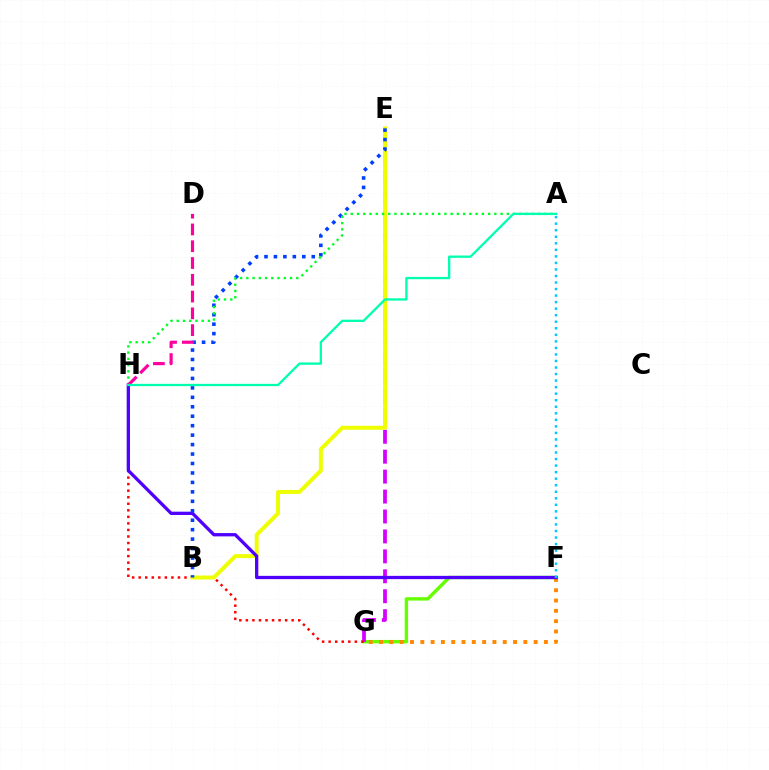{('F', 'G'): [{'color': '#66ff00', 'line_style': 'solid', 'thickness': 2.46}, {'color': '#ff8800', 'line_style': 'dotted', 'thickness': 2.8}], ('E', 'G'): [{'color': '#d600ff', 'line_style': 'dashed', 'thickness': 2.71}], ('G', 'H'): [{'color': '#ff0000', 'line_style': 'dotted', 'thickness': 1.78}], ('B', 'E'): [{'color': '#eeff00', 'line_style': 'solid', 'thickness': 2.84}, {'color': '#003fff', 'line_style': 'dotted', 'thickness': 2.57}], ('F', 'H'): [{'color': '#4f00ff', 'line_style': 'solid', 'thickness': 2.37}], ('A', 'H'): [{'color': '#00ff27', 'line_style': 'dotted', 'thickness': 1.7}, {'color': '#00ffaf', 'line_style': 'solid', 'thickness': 1.66}], ('D', 'H'): [{'color': '#ff00a0', 'line_style': 'dashed', 'thickness': 2.28}], ('A', 'F'): [{'color': '#00c7ff', 'line_style': 'dotted', 'thickness': 1.78}]}